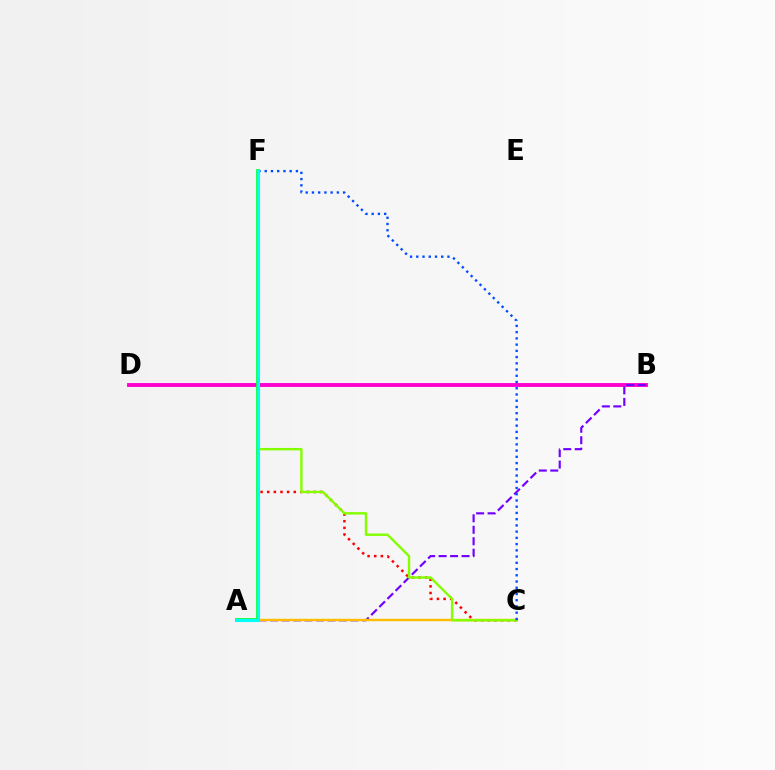{('C', 'F'): [{'color': '#ff0000', 'line_style': 'dotted', 'thickness': 1.8}, {'color': '#84ff00', 'line_style': 'solid', 'thickness': 1.74}, {'color': '#004bff', 'line_style': 'dotted', 'thickness': 1.69}], ('B', 'D'): [{'color': '#ff00cf', 'line_style': 'solid', 'thickness': 2.8}], ('A', 'B'): [{'color': '#7200ff', 'line_style': 'dashed', 'thickness': 1.56}], ('A', 'C'): [{'color': '#ffbd00', 'line_style': 'solid', 'thickness': 1.72}], ('A', 'F'): [{'color': '#00ff39', 'line_style': 'solid', 'thickness': 2.69}, {'color': '#00fff6', 'line_style': 'solid', 'thickness': 2.22}]}